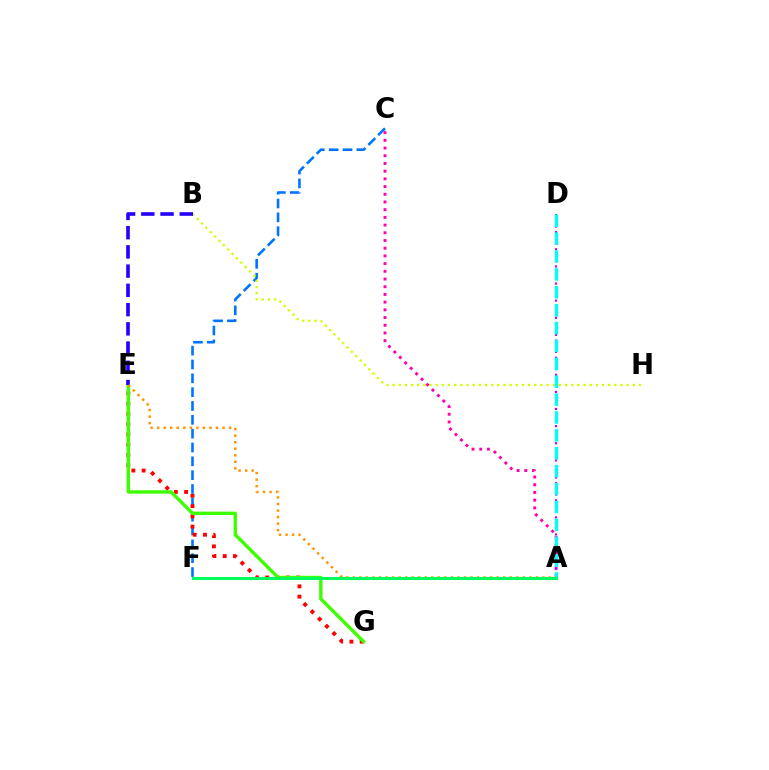{('C', 'F'): [{'color': '#0074ff', 'line_style': 'dashed', 'thickness': 1.88}], ('E', 'G'): [{'color': '#ff0000', 'line_style': 'dotted', 'thickness': 2.79}, {'color': '#3dff00', 'line_style': 'solid', 'thickness': 2.44}], ('B', 'H'): [{'color': '#d1ff00', 'line_style': 'dotted', 'thickness': 1.67}], ('A', 'C'): [{'color': '#ff00ac', 'line_style': 'dotted', 'thickness': 2.09}], ('A', 'D'): [{'color': '#b900ff', 'line_style': 'dotted', 'thickness': 1.55}, {'color': '#00fff6', 'line_style': 'dashed', 'thickness': 2.43}], ('B', 'E'): [{'color': '#2500ff', 'line_style': 'dashed', 'thickness': 2.61}], ('A', 'E'): [{'color': '#ff9400', 'line_style': 'dotted', 'thickness': 1.78}], ('A', 'F'): [{'color': '#00ff5c', 'line_style': 'solid', 'thickness': 2.18}]}